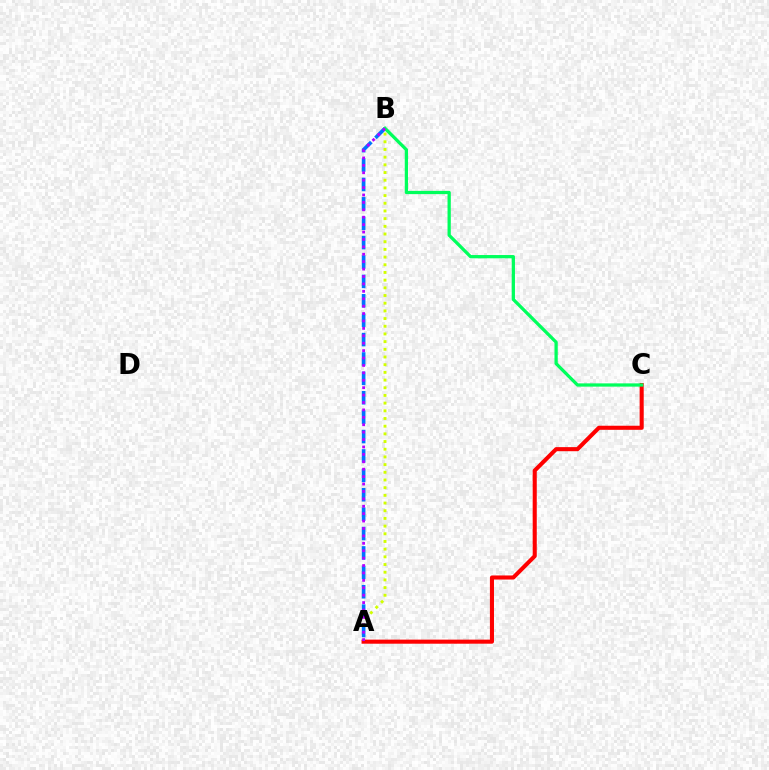{('A', 'B'): [{'color': '#d1ff00', 'line_style': 'dotted', 'thickness': 2.09}, {'color': '#0074ff', 'line_style': 'dashed', 'thickness': 2.63}, {'color': '#b900ff', 'line_style': 'dotted', 'thickness': 2.01}], ('A', 'C'): [{'color': '#ff0000', 'line_style': 'solid', 'thickness': 2.93}], ('B', 'C'): [{'color': '#00ff5c', 'line_style': 'solid', 'thickness': 2.35}]}